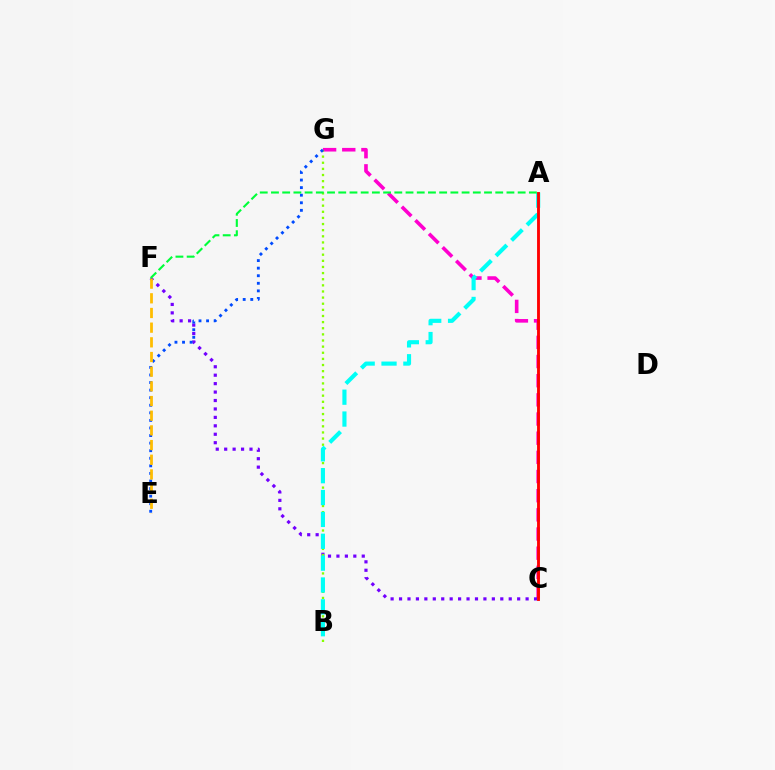{('C', 'G'): [{'color': '#ff00cf', 'line_style': 'dashed', 'thickness': 2.6}], ('C', 'F'): [{'color': '#7200ff', 'line_style': 'dotted', 'thickness': 2.29}], ('B', 'G'): [{'color': '#84ff00', 'line_style': 'dotted', 'thickness': 1.67}], ('A', 'B'): [{'color': '#00fff6', 'line_style': 'dashed', 'thickness': 2.97}], ('E', 'G'): [{'color': '#004bff', 'line_style': 'dotted', 'thickness': 2.06}], ('E', 'F'): [{'color': '#ffbd00', 'line_style': 'dashed', 'thickness': 1.99}], ('A', 'F'): [{'color': '#00ff39', 'line_style': 'dashed', 'thickness': 1.52}], ('A', 'C'): [{'color': '#ff0000', 'line_style': 'solid', 'thickness': 2.07}]}